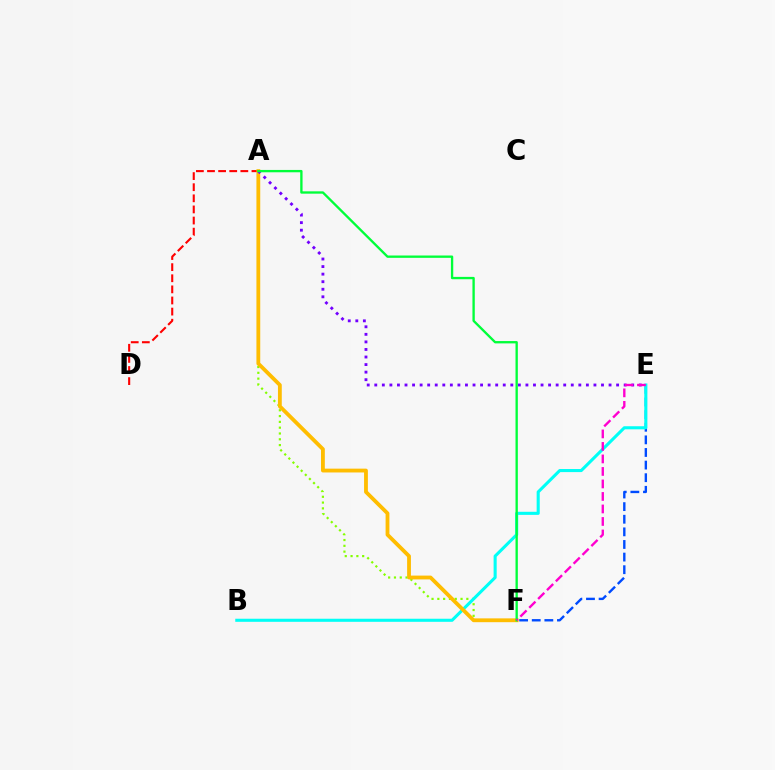{('E', 'F'): [{'color': '#004bff', 'line_style': 'dashed', 'thickness': 1.71}, {'color': '#ff00cf', 'line_style': 'dashed', 'thickness': 1.7}], ('A', 'F'): [{'color': '#84ff00', 'line_style': 'dotted', 'thickness': 1.58}, {'color': '#ffbd00', 'line_style': 'solid', 'thickness': 2.75}, {'color': '#00ff39', 'line_style': 'solid', 'thickness': 1.68}], ('B', 'E'): [{'color': '#00fff6', 'line_style': 'solid', 'thickness': 2.22}], ('A', 'D'): [{'color': '#ff0000', 'line_style': 'dashed', 'thickness': 1.51}], ('A', 'E'): [{'color': '#7200ff', 'line_style': 'dotted', 'thickness': 2.05}]}